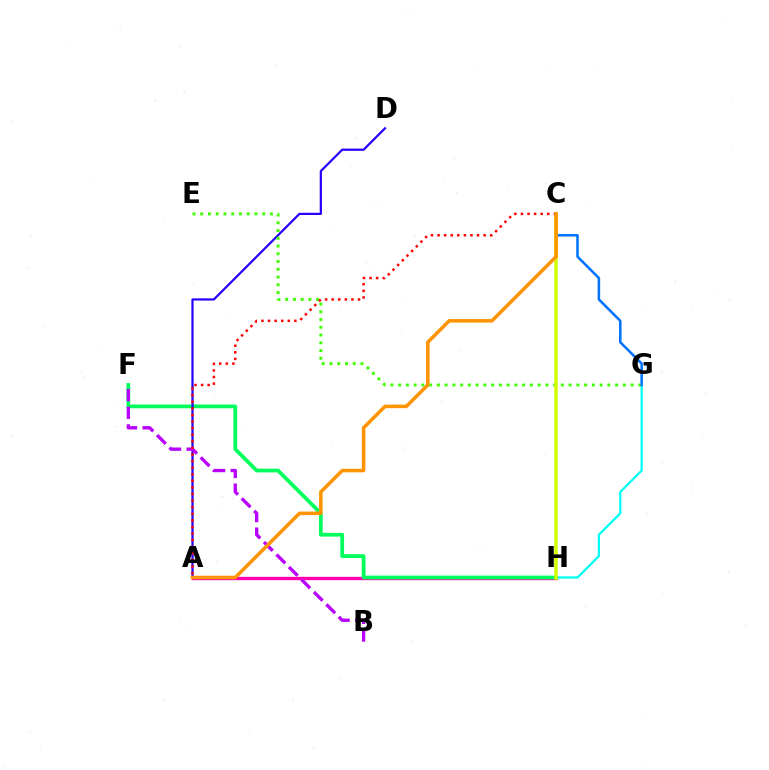{('A', 'H'): [{'color': '#ff00ac', 'line_style': 'solid', 'thickness': 2.41}], ('F', 'H'): [{'color': '#00ff5c', 'line_style': 'solid', 'thickness': 2.7}], ('A', 'D'): [{'color': '#2500ff', 'line_style': 'solid', 'thickness': 1.6}], ('G', 'H'): [{'color': '#00fff6', 'line_style': 'solid', 'thickness': 1.62}], ('E', 'G'): [{'color': '#3dff00', 'line_style': 'dotted', 'thickness': 2.11}], ('B', 'F'): [{'color': '#b900ff', 'line_style': 'dashed', 'thickness': 2.4}], ('C', 'G'): [{'color': '#0074ff', 'line_style': 'solid', 'thickness': 1.84}], ('C', 'H'): [{'color': '#d1ff00', 'line_style': 'solid', 'thickness': 2.54}], ('A', 'C'): [{'color': '#ff0000', 'line_style': 'dotted', 'thickness': 1.79}, {'color': '#ff9400', 'line_style': 'solid', 'thickness': 2.54}]}